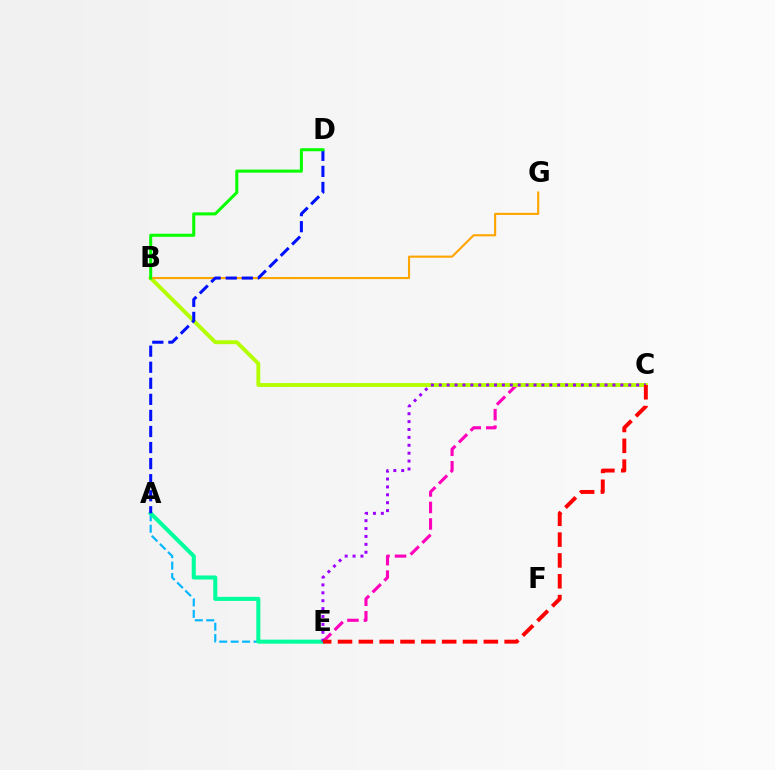{('A', 'E'): [{'color': '#00b5ff', 'line_style': 'dashed', 'thickness': 1.56}, {'color': '#00ff9d', 'line_style': 'solid', 'thickness': 2.92}], ('C', 'E'): [{'color': '#ff00bd', 'line_style': 'dashed', 'thickness': 2.25}, {'color': '#9b00ff', 'line_style': 'dotted', 'thickness': 2.15}, {'color': '#ff0000', 'line_style': 'dashed', 'thickness': 2.83}], ('B', 'C'): [{'color': '#b3ff00', 'line_style': 'solid', 'thickness': 2.79}], ('B', 'G'): [{'color': '#ffa500', 'line_style': 'solid', 'thickness': 1.53}], ('A', 'D'): [{'color': '#0010ff', 'line_style': 'dashed', 'thickness': 2.18}], ('B', 'D'): [{'color': '#08ff00', 'line_style': 'solid', 'thickness': 2.19}]}